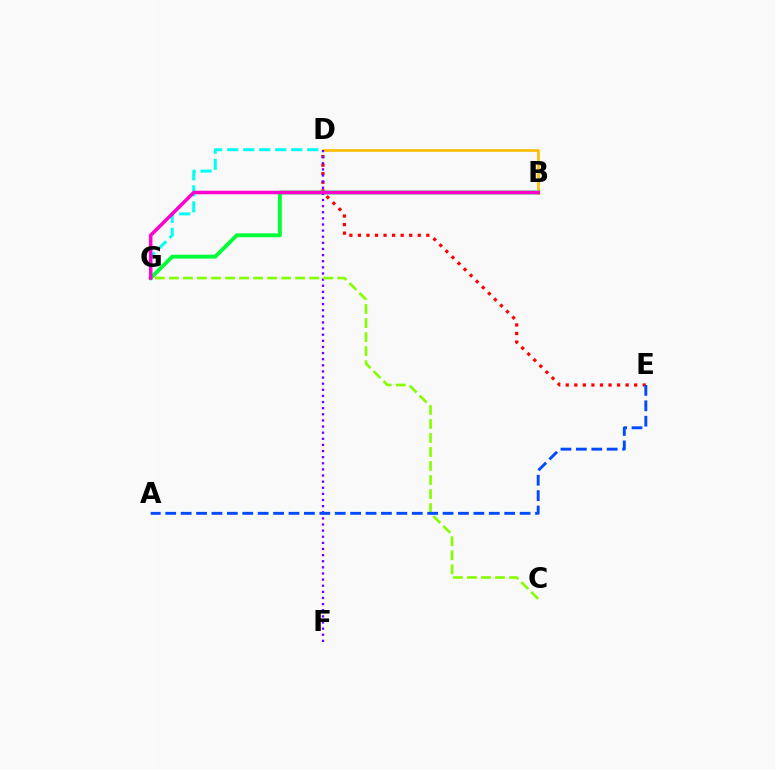{('D', 'G'): [{'color': '#00fff6', 'line_style': 'dashed', 'thickness': 2.18}], ('D', 'E'): [{'color': '#ff0000', 'line_style': 'dotted', 'thickness': 2.32}], ('B', 'D'): [{'color': '#ffbd00', 'line_style': 'solid', 'thickness': 1.91}], ('B', 'G'): [{'color': '#00ff39', 'line_style': 'solid', 'thickness': 2.8}, {'color': '#ff00cf', 'line_style': 'solid', 'thickness': 2.53}], ('D', 'F'): [{'color': '#7200ff', 'line_style': 'dotted', 'thickness': 1.66}], ('C', 'G'): [{'color': '#84ff00', 'line_style': 'dashed', 'thickness': 1.91}], ('A', 'E'): [{'color': '#004bff', 'line_style': 'dashed', 'thickness': 2.09}]}